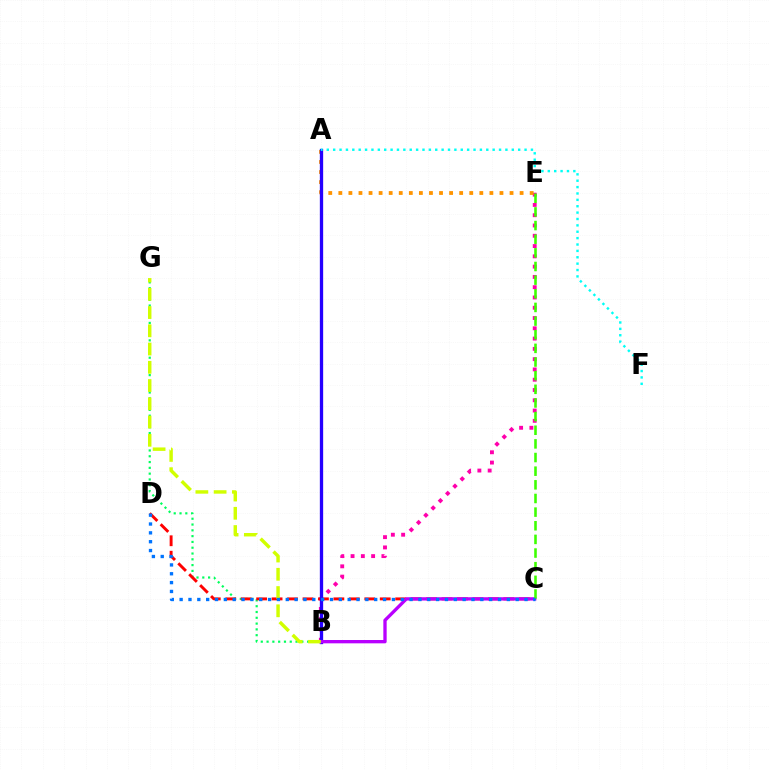{('B', 'E'): [{'color': '#ff00ac', 'line_style': 'dotted', 'thickness': 2.79}], ('B', 'G'): [{'color': '#00ff5c', 'line_style': 'dotted', 'thickness': 1.57}, {'color': '#d1ff00', 'line_style': 'dashed', 'thickness': 2.48}], ('C', 'D'): [{'color': '#ff0000', 'line_style': 'dashed', 'thickness': 2.1}, {'color': '#0074ff', 'line_style': 'dotted', 'thickness': 2.4}], ('A', 'E'): [{'color': '#ff9400', 'line_style': 'dotted', 'thickness': 2.74}], ('A', 'B'): [{'color': '#2500ff', 'line_style': 'solid', 'thickness': 2.38}], ('B', 'C'): [{'color': '#b900ff', 'line_style': 'solid', 'thickness': 2.39}], ('C', 'E'): [{'color': '#3dff00', 'line_style': 'dashed', 'thickness': 1.85}], ('A', 'F'): [{'color': '#00fff6', 'line_style': 'dotted', 'thickness': 1.73}]}